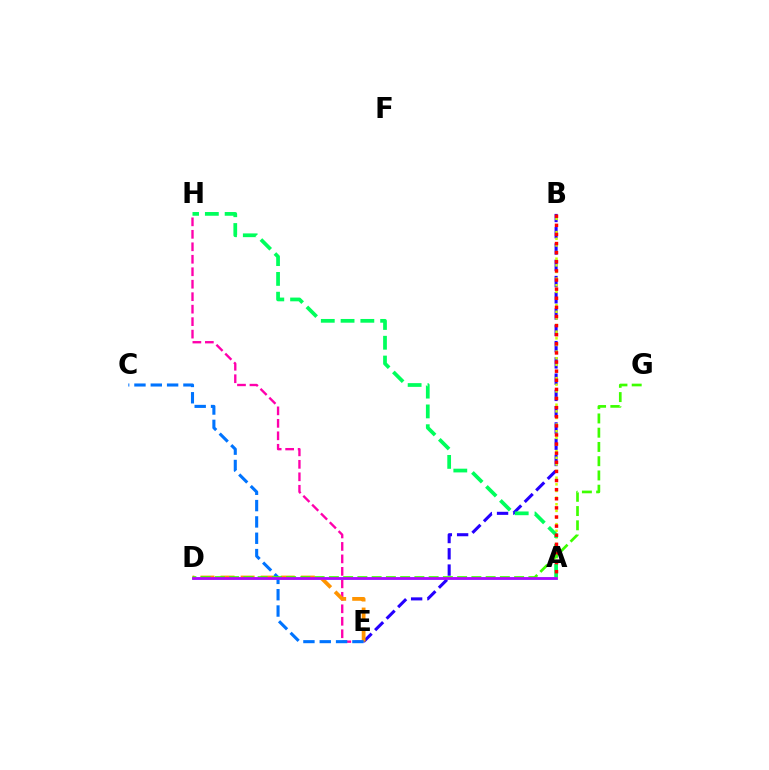{('E', 'H'): [{'color': '#ff00ac', 'line_style': 'dashed', 'thickness': 1.69}], ('A', 'D'): [{'color': '#00fff6', 'line_style': 'solid', 'thickness': 1.96}, {'color': '#b900ff', 'line_style': 'solid', 'thickness': 1.95}], ('B', 'E'): [{'color': '#2500ff', 'line_style': 'dashed', 'thickness': 2.21}], ('A', 'B'): [{'color': '#d1ff00', 'line_style': 'dotted', 'thickness': 1.8}, {'color': '#ff0000', 'line_style': 'dotted', 'thickness': 2.48}], ('D', 'E'): [{'color': '#ff9400', 'line_style': 'dashed', 'thickness': 2.73}], ('A', 'H'): [{'color': '#00ff5c', 'line_style': 'dashed', 'thickness': 2.69}], ('C', 'E'): [{'color': '#0074ff', 'line_style': 'dashed', 'thickness': 2.22}], ('D', 'G'): [{'color': '#3dff00', 'line_style': 'dashed', 'thickness': 1.94}]}